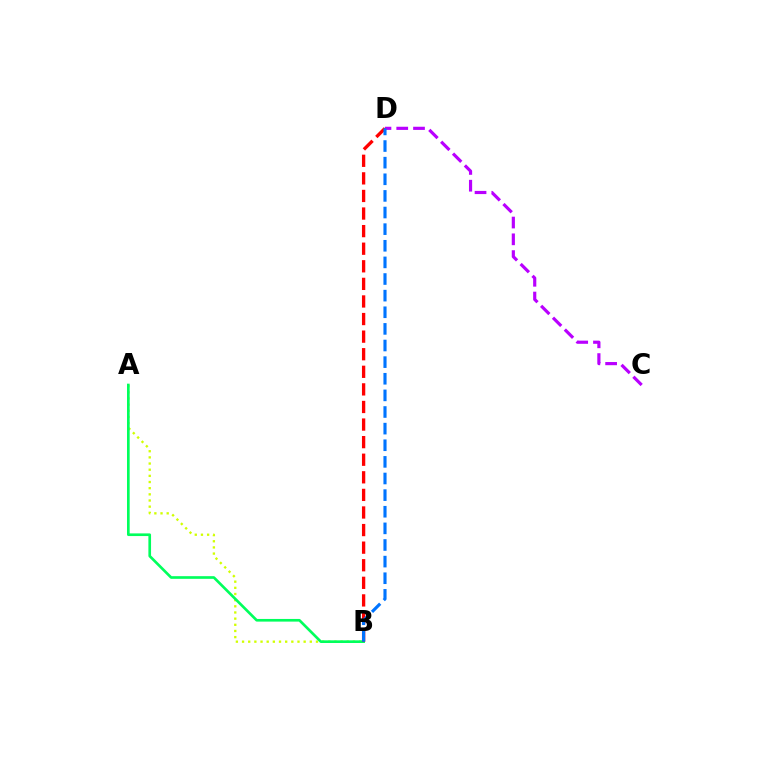{('C', 'D'): [{'color': '#b900ff', 'line_style': 'dashed', 'thickness': 2.28}], ('A', 'B'): [{'color': '#d1ff00', 'line_style': 'dotted', 'thickness': 1.67}, {'color': '#00ff5c', 'line_style': 'solid', 'thickness': 1.92}], ('B', 'D'): [{'color': '#ff0000', 'line_style': 'dashed', 'thickness': 2.39}, {'color': '#0074ff', 'line_style': 'dashed', 'thickness': 2.26}]}